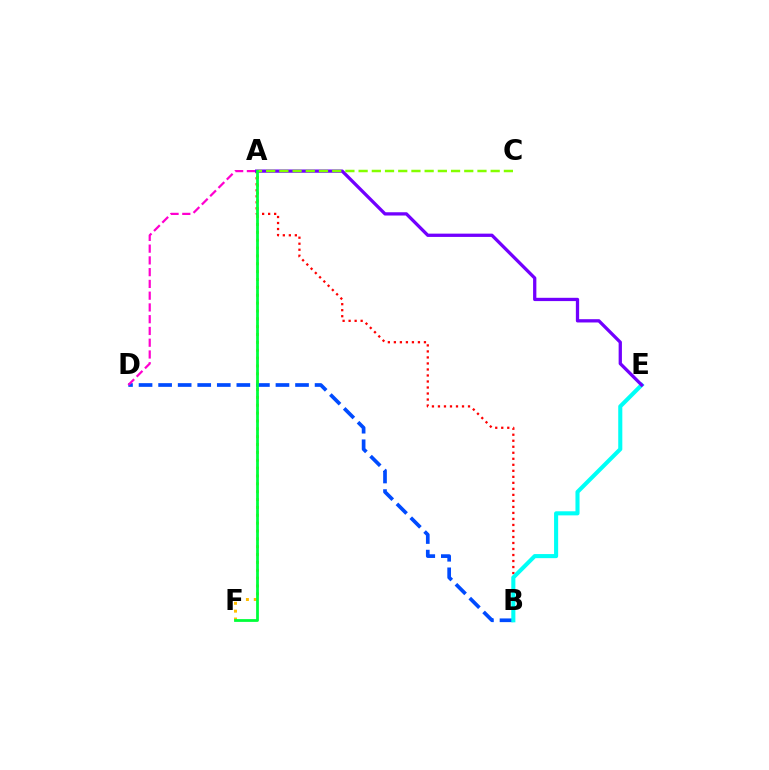{('A', 'B'): [{'color': '#ff0000', 'line_style': 'dotted', 'thickness': 1.63}], ('B', 'D'): [{'color': '#004bff', 'line_style': 'dashed', 'thickness': 2.66}], ('B', 'E'): [{'color': '#00fff6', 'line_style': 'solid', 'thickness': 2.94}], ('A', 'D'): [{'color': '#ff00cf', 'line_style': 'dashed', 'thickness': 1.6}], ('A', 'F'): [{'color': '#ffbd00', 'line_style': 'dotted', 'thickness': 2.14}, {'color': '#00ff39', 'line_style': 'solid', 'thickness': 2.0}], ('A', 'E'): [{'color': '#7200ff', 'line_style': 'solid', 'thickness': 2.36}], ('A', 'C'): [{'color': '#84ff00', 'line_style': 'dashed', 'thickness': 1.79}]}